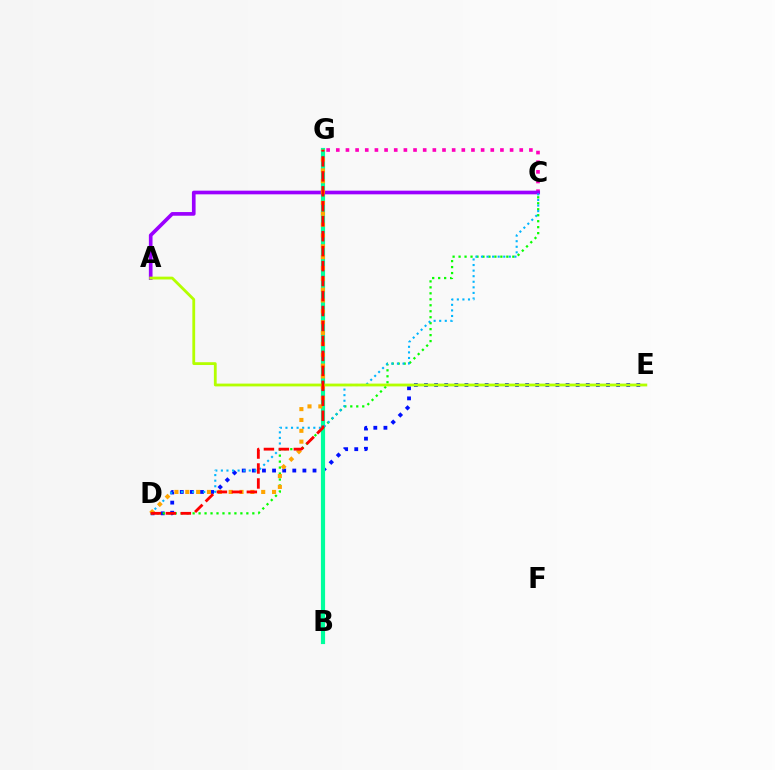{('D', 'E'): [{'color': '#0010ff', 'line_style': 'dotted', 'thickness': 2.75}], ('B', 'G'): [{'color': '#00ff9d', 'line_style': 'solid', 'thickness': 3.0}], ('C', 'G'): [{'color': '#ff00bd', 'line_style': 'dotted', 'thickness': 2.62}], ('A', 'C'): [{'color': '#9b00ff', 'line_style': 'solid', 'thickness': 2.64}], ('C', 'D'): [{'color': '#08ff00', 'line_style': 'dotted', 'thickness': 1.62}, {'color': '#00b5ff', 'line_style': 'dotted', 'thickness': 1.51}], ('D', 'G'): [{'color': '#ffa500', 'line_style': 'dotted', 'thickness': 2.95}, {'color': '#ff0000', 'line_style': 'dashed', 'thickness': 2.03}], ('A', 'E'): [{'color': '#b3ff00', 'line_style': 'solid', 'thickness': 2.02}]}